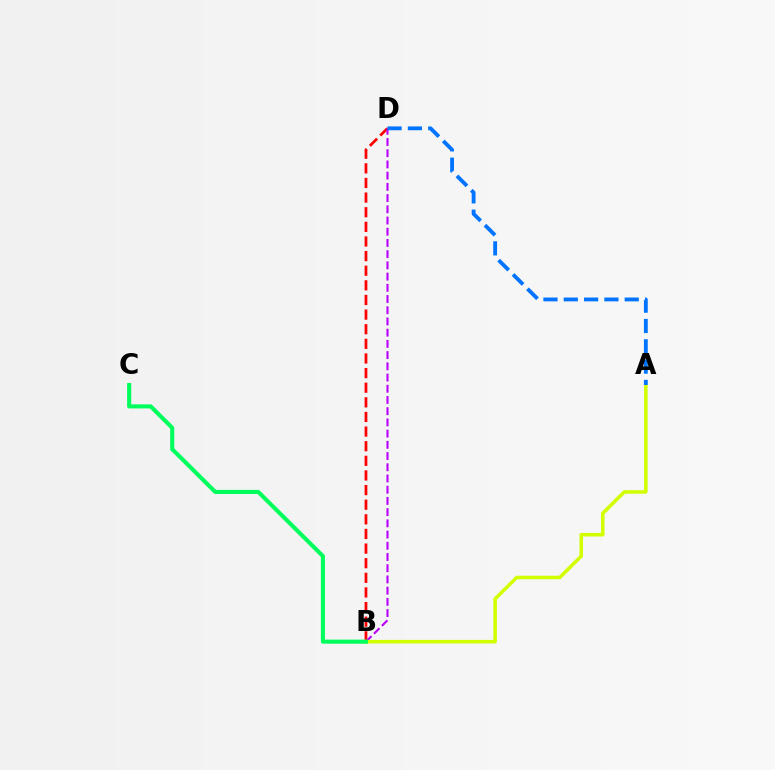{('B', 'D'): [{'color': '#ff0000', 'line_style': 'dashed', 'thickness': 1.99}, {'color': '#b900ff', 'line_style': 'dashed', 'thickness': 1.52}], ('A', 'B'): [{'color': '#d1ff00', 'line_style': 'solid', 'thickness': 2.55}], ('B', 'C'): [{'color': '#00ff5c', 'line_style': 'solid', 'thickness': 2.95}], ('A', 'D'): [{'color': '#0074ff', 'line_style': 'dashed', 'thickness': 2.76}]}